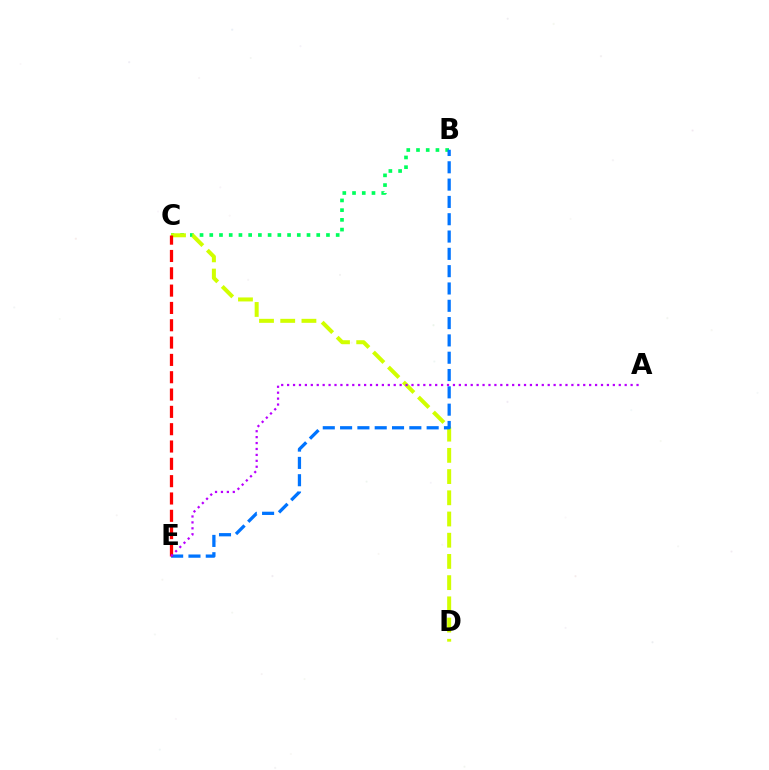{('B', 'C'): [{'color': '#00ff5c', 'line_style': 'dotted', 'thickness': 2.64}], ('C', 'D'): [{'color': '#d1ff00', 'line_style': 'dashed', 'thickness': 2.88}], ('B', 'E'): [{'color': '#0074ff', 'line_style': 'dashed', 'thickness': 2.35}], ('C', 'E'): [{'color': '#ff0000', 'line_style': 'dashed', 'thickness': 2.35}], ('A', 'E'): [{'color': '#b900ff', 'line_style': 'dotted', 'thickness': 1.61}]}